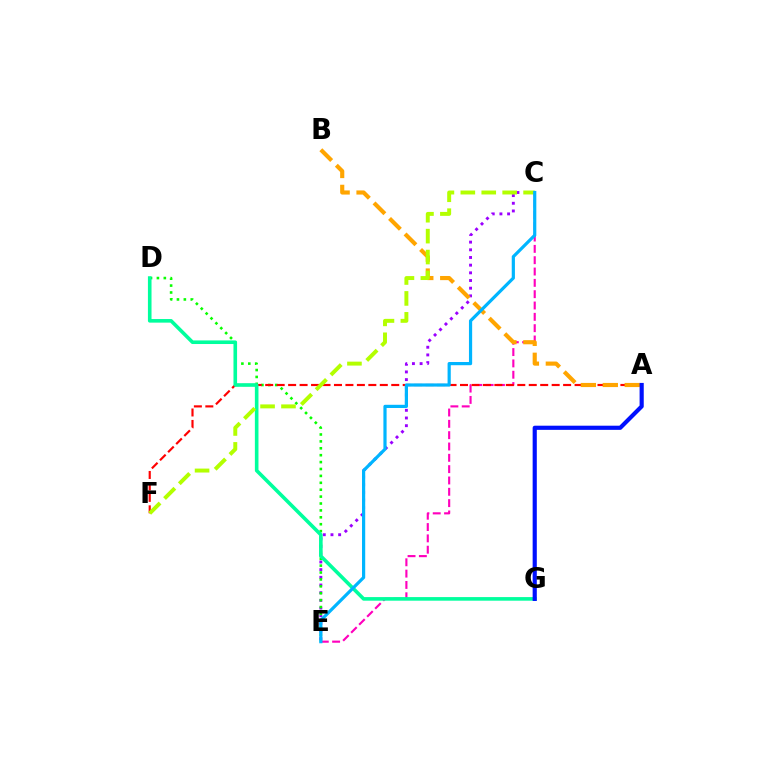{('C', 'E'): [{'color': '#ff00bd', 'line_style': 'dashed', 'thickness': 1.54}, {'color': '#9b00ff', 'line_style': 'dotted', 'thickness': 2.09}, {'color': '#00b5ff', 'line_style': 'solid', 'thickness': 2.3}], ('D', 'E'): [{'color': '#08ff00', 'line_style': 'dotted', 'thickness': 1.88}], ('A', 'F'): [{'color': '#ff0000', 'line_style': 'dashed', 'thickness': 1.56}], ('D', 'G'): [{'color': '#00ff9d', 'line_style': 'solid', 'thickness': 2.59}], ('A', 'B'): [{'color': '#ffa500', 'line_style': 'dashed', 'thickness': 2.98}], ('A', 'G'): [{'color': '#0010ff', 'line_style': 'solid', 'thickness': 2.99}], ('C', 'F'): [{'color': '#b3ff00', 'line_style': 'dashed', 'thickness': 2.84}]}